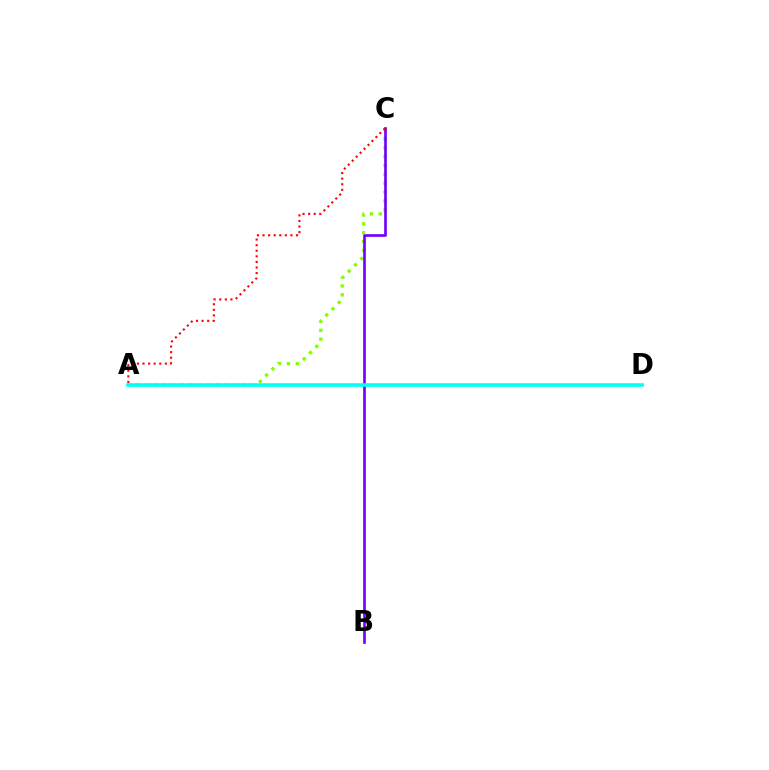{('A', 'C'): [{'color': '#84ff00', 'line_style': 'dotted', 'thickness': 2.41}, {'color': '#ff0000', 'line_style': 'dotted', 'thickness': 1.52}], ('B', 'C'): [{'color': '#7200ff', 'line_style': 'solid', 'thickness': 1.91}], ('A', 'D'): [{'color': '#00fff6', 'line_style': 'solid', 'thickness': 2.58}]}